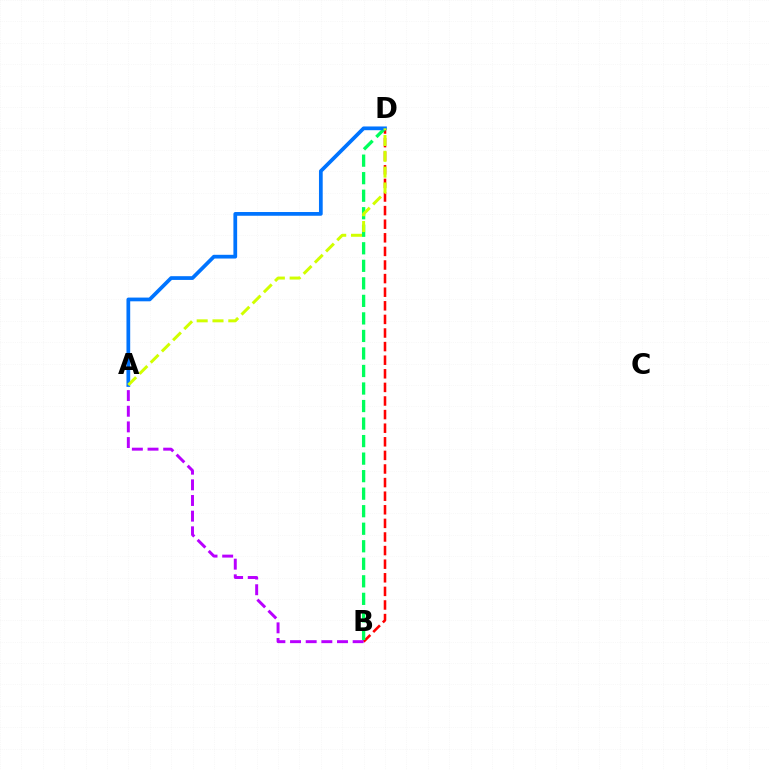{('B', 'D'): [{'color': '#ff0000', 'line_style': 'dashed', 'thickness': 1.85}, {'color': '#00ff5c', 'line_style': 'dashed', 'thickness': 2.38}], ('A', 'B'): [{'color': '#b900ff', 'line_style': 'dashed', 'thickness': 2.13}], ('A', 'D'): [{'color': '#0074ff', 'line_style': 'solid', 'thickness': 2.69}, {'color': '#d1ff00', 'line_style': 'dashed', 'thickness': 2.15}]}